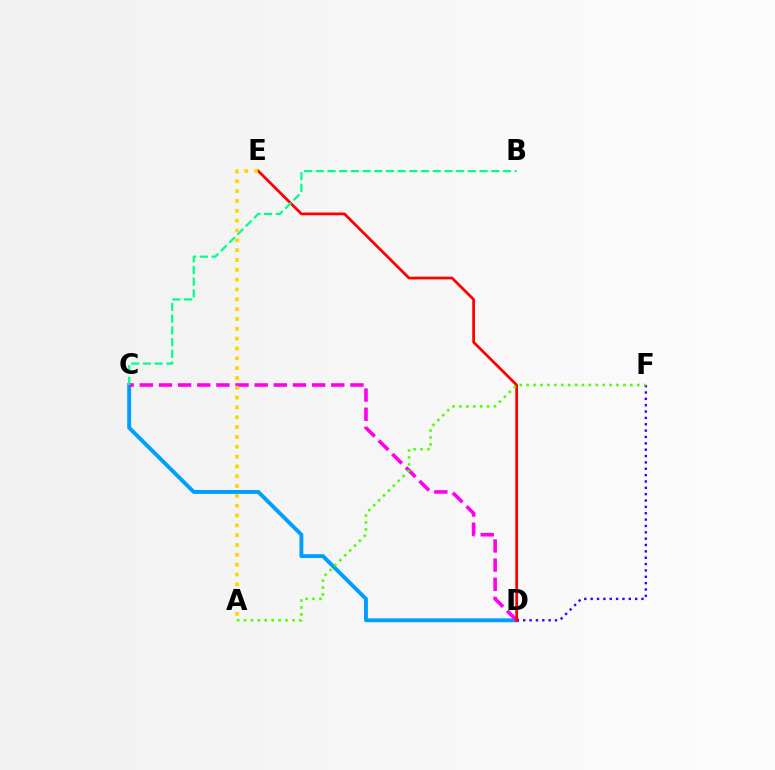{('C', 'D'): [{'color': '#009eff', 'line_style': 'solid', 'thickness': 2.8}, {'color': '#ff00ed', 'line_style': 'dashed', 'thickness': 2.6}], ('D', 'F'): [{'color': '#3700ff', 'line_style': 'dotted', 'thickness': 1.73}], ('D', 'E'): [{'color': '#ff0000', 'line_style': 'solid', 'thickness': 1.98}], ('B', 'C'): [{'color': '#00ff86', 'line_style': 'dashed', 'thickness': 1.59}], ('A', 'F'): [{'color': '#4fff00', 'line_style': 'dotted', 'thickness': 1.88}], ('A', 'E'): [{'color': '#ffd500', 'line_style': 'dotted', 'thickness': 2.67}]}